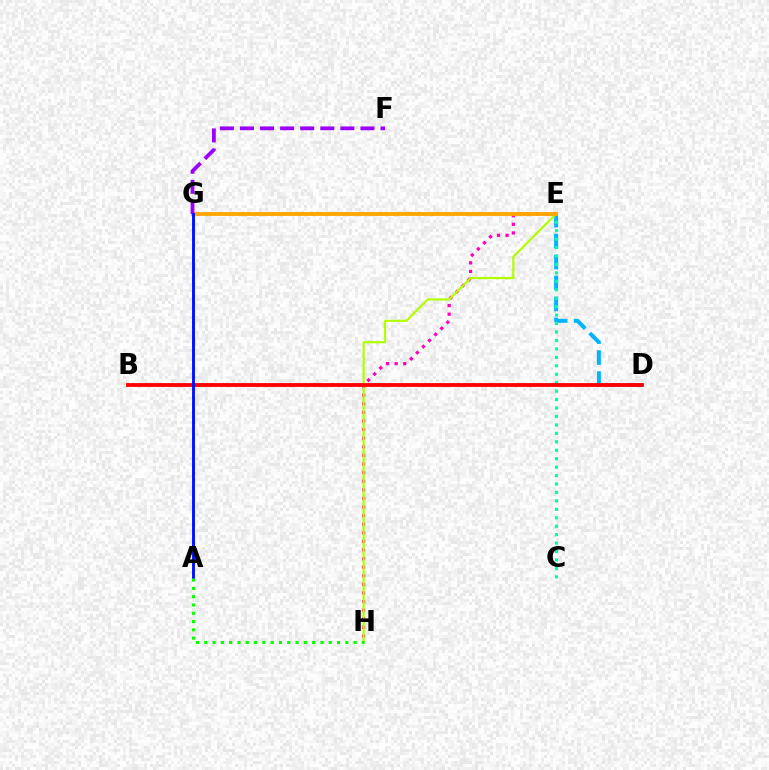{('E', 'H'): [{'color': '#ff00bd', 'line_style': 'dotted', 'thickness': 2.34}, {'color': '#b3ff00', 'line_style': 'solid', 'thickness': 1.58}], ('D', 'E'): [{'color': '#00b5ff', 'line_style': 'dashed', 'thickness': 2.85}], ('C', 'E'): [{'color': '#00ff9d', 'line_style': 'dotted', 'thickness': 2.29}], ('E', 'G'): [{'color': '#ffa500', 'line_style': 'solid', 'thickness': 2.74}], ('F', 'G'): [{'color': '#9b00ff', 'line_style': 'dashed', 'thickness': 2.73}], ('B', 'D'): [{'color': '#ff0000', 'line_style': 'solid', 'thickness': 2.75}], ('A', 'G'): [{'color': '#0010ff', 'line_style': 'solid', 'thickness': 2.07}], ('A', 'H'): [{'color': '#08ff00', 'line_style': 'dotted', 'thickness': 2.25}]}